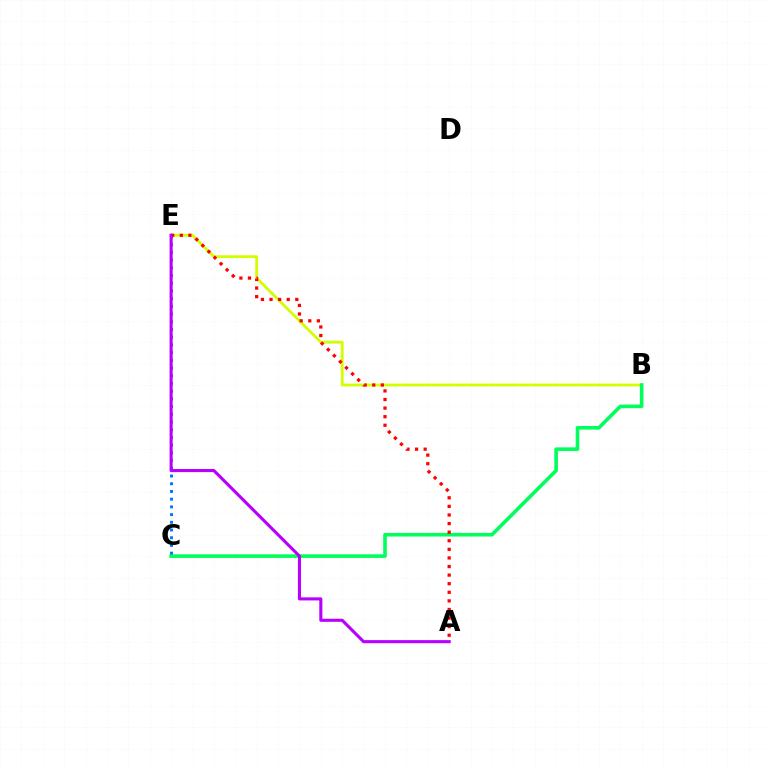{('B', 'E'): [{'color': '#d1ff00', 'line_style': 'solid', 'thickness': 2.02}], ('B', 'C'): [{'color': '#00ff5c', 'line_style': 'solid', 'thickness': 2.6}], ('C', 'E'): [{'color': '#0074ff', 'line_style': 'dotted', 'thickness': 2.1}], ('A', 'E'): [{'color': '#ff0000', 'line_style': 'dotted', 'thickness': 2.33}, {'color': '#b900ff', 'line_style': 'solid', 'thickness': 2.23}]}